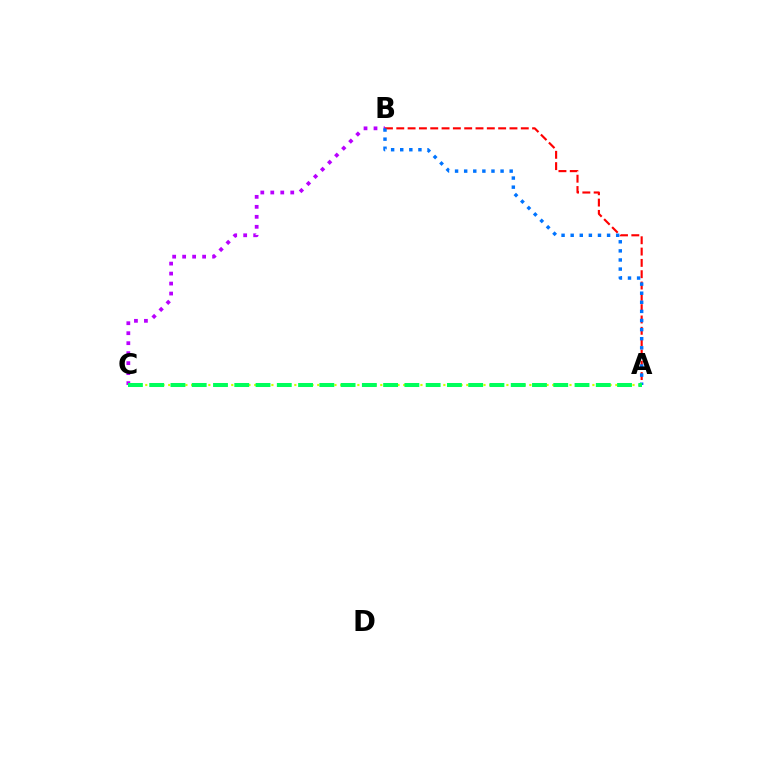{('A', 'B'): [{'color': '#ff0000', 'line_style': 'dashed', 'thickness': 1.54}, {'color': '#0074ff', 'line_style': 'dotted', 'thickness': 2.47}], ('A', 'C'): [{'color': '#d1ff00', 'line_style': 'dotted', 'thickness': 1.56}, {'color': '#00ff5c', 'line_style': 'dashed', 'thickness': 2.89}], ('B', 'C'): [{'color': '#b900ff', 'line_style': 'dotted', 'thickness': 2.71}]}